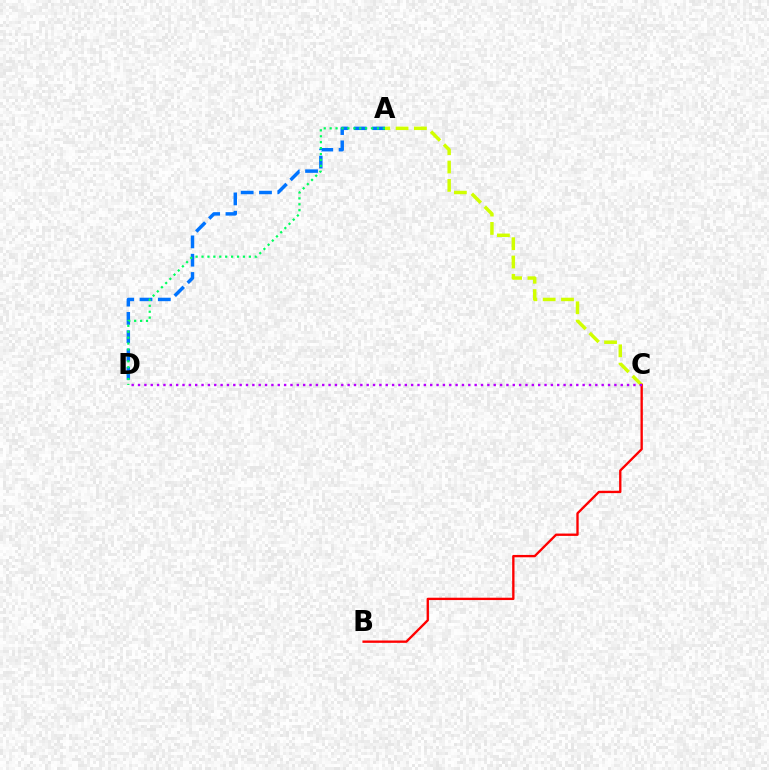{('A', 'D'): [{'color': '#0074ff', 'line_style': 'dashed', 'thickness': 2.49}, {'color': '#00ff5c', 'line_style': 'dotted', 'thickness': 1.61}], ('A', 'C'): [{'color': '#d1ff00', 'line_style': 'dashed', 'thickness': 2.49}], ('B', 'C'): [{'color': '#ff0000', 'line_style': 'solid', 'thickness': 1.69}], ('C', 'D'): [{'color': '#b900ff', 'line_style': 'dotted', 'thickness': 1.73}]}